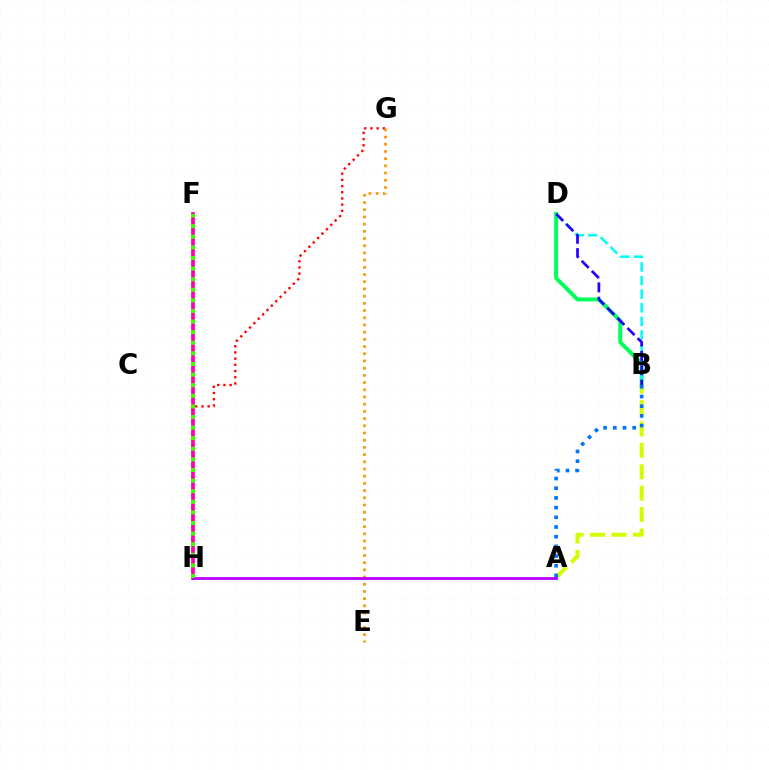{('G', 'H'): [{'color': '#ff0000', 'line_style': 'dotted', 'thickness': 1.68}], ('E', 'G'): [{'color': '#ff9400', 'line_style': 'dotted', 'thickness': 1.96}], ('B', 'D'): [{'color': '#00ff5c', 'line_style': 'solid', 'thickness': 2.84}, {'color': '#00fff6', 'line_style': 'dashed', 'thickness': 1.85}, {'color': '#2500ff', 'line_style': 'dashed', 'thickness': 1.95}], ('A', 'B'): [{'color': '#d1ff00', 'line_style': 'dashed', 'thickness': 2.91}, {'color': '#0074ff', 'line_style': 'dotted', 'thickness': 2.63}], ('F', 'H'): [{'color': '#ff00ac', 'line_style': 'solid', 'thickness': 2.69}, {'color': '#3dff00', 'line_style': 'dotted', 'thickness': 2.88}], ('A', 'H'): [{'color': '#b900ff', 'line_style': 'solid', 'thickness': 2.04}]}